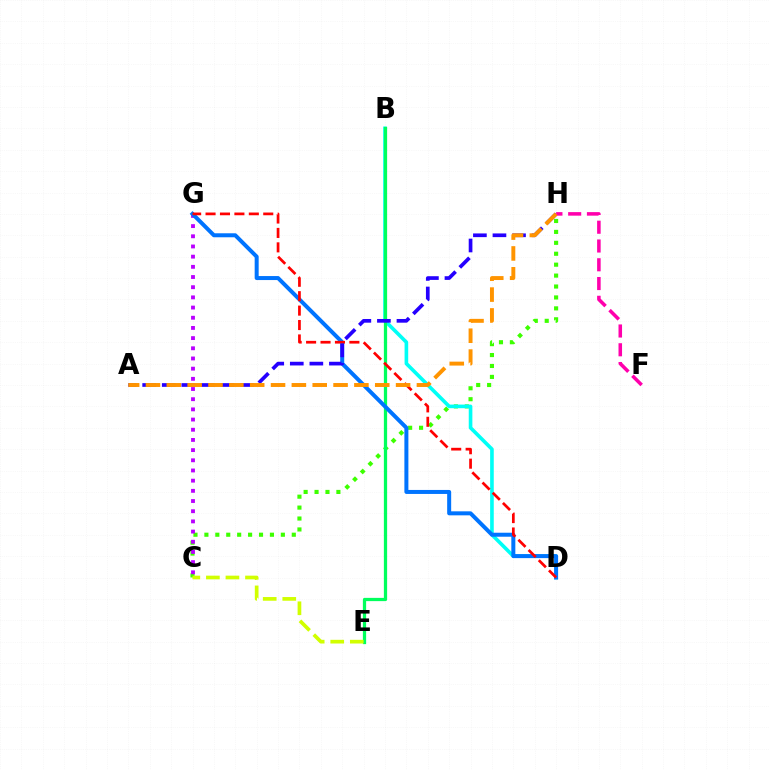{('C', 'H'): [{'color': '#3dff00', 'line_style': 'dotted', 'thickness': 2.97}], ('C', 'G'): [{'color': '#b900ff', 'line_style': 'dotted', 'thickness': 2.77}], ('B', 'D'): [{'color': '#00fff6', 'line_style': 'solid', 'thickness': 2.61}], ('B', 'E'): [{'color': '#00ff5c', 'line_style': 'solid', 'thickness': 2.34}], ('D', 'G'): [{'color': '#0074ff', 'line_style': 'solid', 'thickness': 2.88}, {'color': '#ff0000', 'line_style': 'dashed', 'thickness': 1.96}], ('C', 'E'): [{'color': '#d1ff00', 'line_style': 'dashed', 'thickness': 2.66}], ('A', 'H'): [{'color': '#2500ff', 'line_style': 'dashed', 'thickness': 2.66}, {'color': '#ff9400', 'line_style': 'dashed', 'thickness': 2.83}], ('F', 'H'): [{'color': '#ff00ac', 'line_style': 'dashed', 'thickness': 2.55}]}